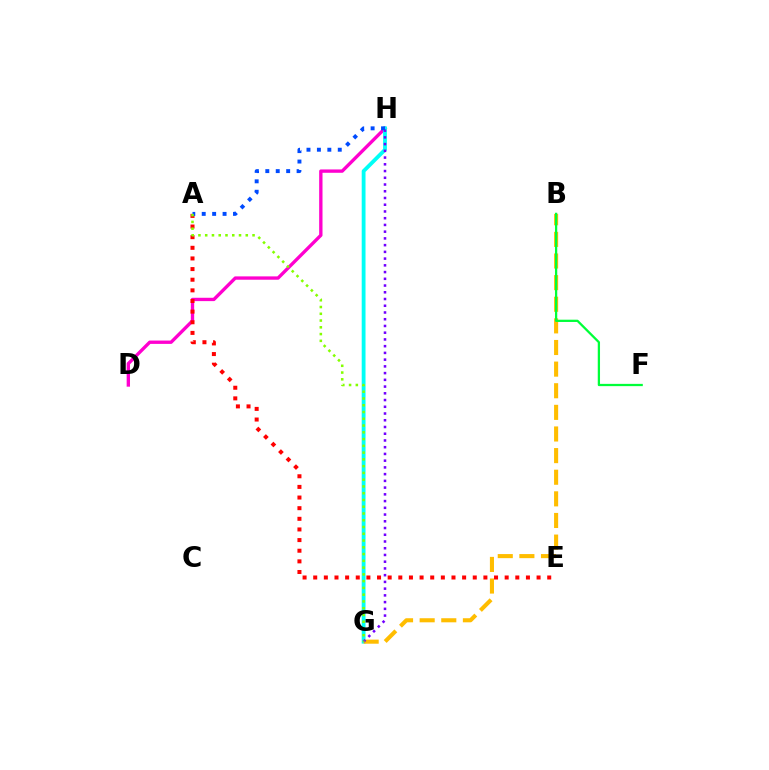{('D', 'H'): [{'color': '#ff00cf', 'line_style': 'solid', 'thickness': 2.41}], ('G', 'H'): [{'color': '#00fff6', 'line_style': 'solid', 'thickness': 2.75}, {'color': '#7200ff', 'line_style': 'dotted', 'thickness': 1.83}], ('A', 'E'): [{'color': '#ff0000', 'line_style': 'dotted', 'thickness': 2.89}], ('B', 'G'): [{'color': '#ffbd00', 'line_style': 'dashed', 'thickness': 2.94}], ('B', 'F'): [{'color': '#00ff39', 'line_style': 'solid', 'thickness': 1.63}], ('A', 'H'): [{'color': '#004bff', 'line_style': 'dotted', 'thickness': 2.83}], ('A', 'G'): [{'color': '#84ff00', 'line_style': 'dotted', 'thickness': 1.84}]}